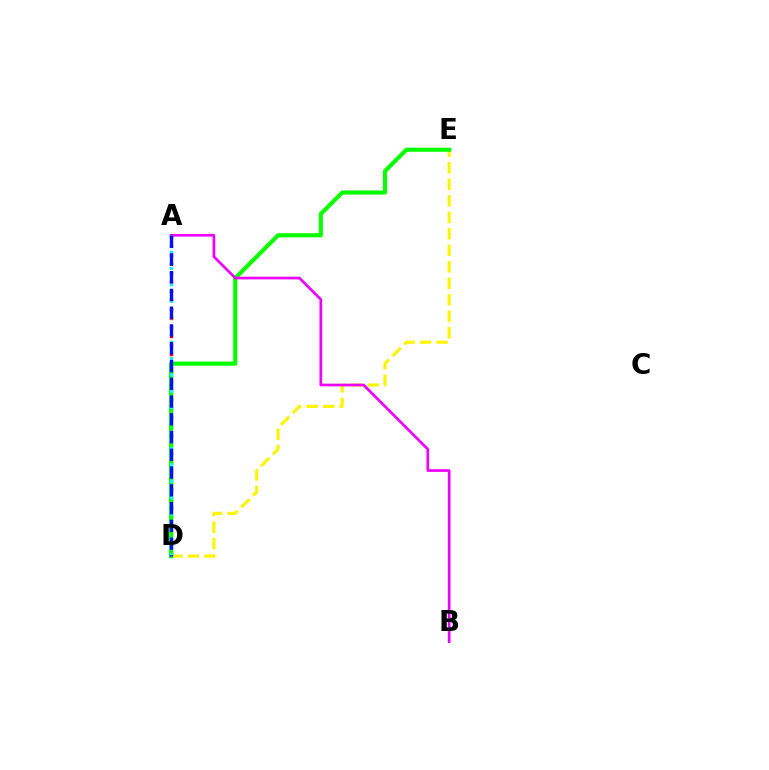{('A', 'D'): [{'color': '#ff0000', 'line_style': 'dotted', 'thickness': 2.45}, {'color': '#00fff6', 'line_style': 'dotted', 'thickness': 2.22}, {'color': '#0010ff', 'line_style': 'dashed', 'thickness': 2.41}], ('D', 'E'): [{'color': '#fcf500', 'line_style': 'dashed', 'thickness': 2.24}, {'color': '#08ff00', 'line_style': 'solid', 'thickness': 2.97}], ('A', 'B'): [{'color': '#ee00ff', 'line_style': 'solid', 'thickness': 1.94}]}